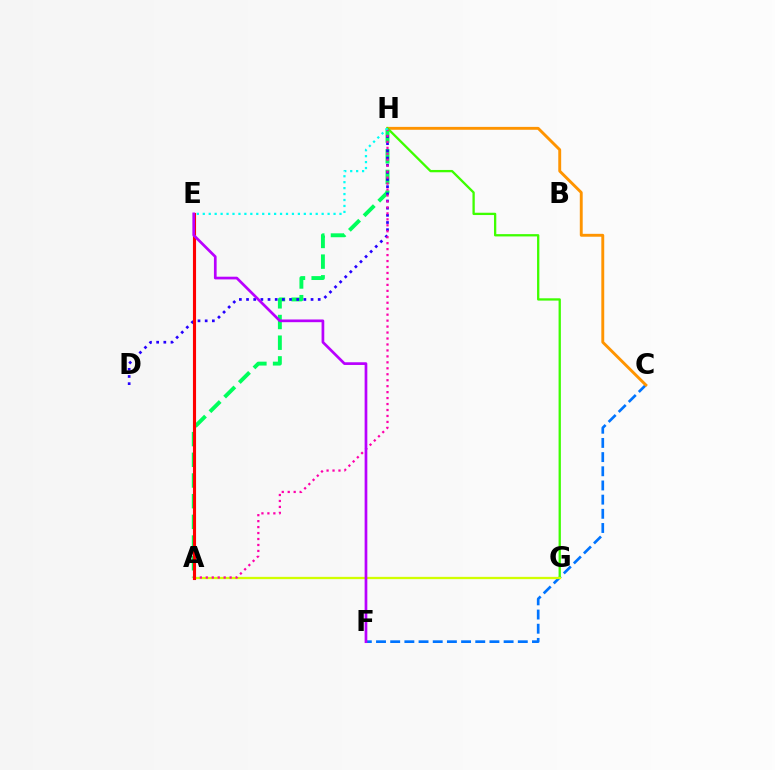{('A', 'H'): [{'color': '#00ff5c', 'line_style': 'dashed', 'thickness': 2.81}, {'color': '#ff00ac', 'line_style': 'dotted', 'thickness': 1.62}], ('D', 'H'): [{'color': '#2500ff', 'line_style': 'dotted', 'thickness': 1.95}], ('C', 'F'): [{'color': '#0074ff', 'line_style': 'dashed', 'thickness': 1.93}], ('C', 'H'): [{'color': '#ff9400', 'line_style': 'solid', 'thickness': 2.08}], ('G', 'H'): [{'color': '#3dff00', 'line_style': 'solid', 'thickness': 1.66}], ('A', 'G'): [{'color': '#d1ff00', 'line_style': 'solid', 'thickness': 1.64}], ('A', 'E'): [{'color': '#ff0000', 'line_style': 'solid', 'thickness': 2.24}], ('E', 'F'): [{'color': '#b900ff', 'line_style': 'solid', 'thickness': 1.95}], ('E', 'H'): [{'color': '#00fff6', 'line_style': 'dotted', 'thickness': 1.61}]}